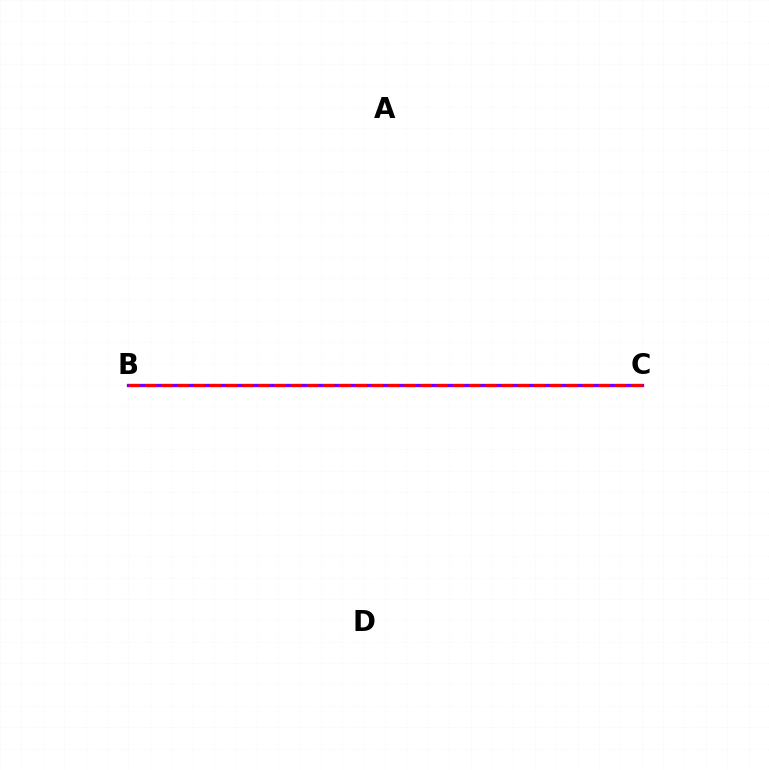{('B', 'C'): [{'color': '#84ff00', 'line_style': 'solid', 'thickness': 2.26}, {'color': '#00fff6', 'line_style': 'dotted', 'thickness': 1.91}, {'color': '#7200ff', 'line_style': 'solid', 'thickness': 2.35}, {'color': '#ff0000', 'line_style': 'dashed', 'thickness': 2.2}]}